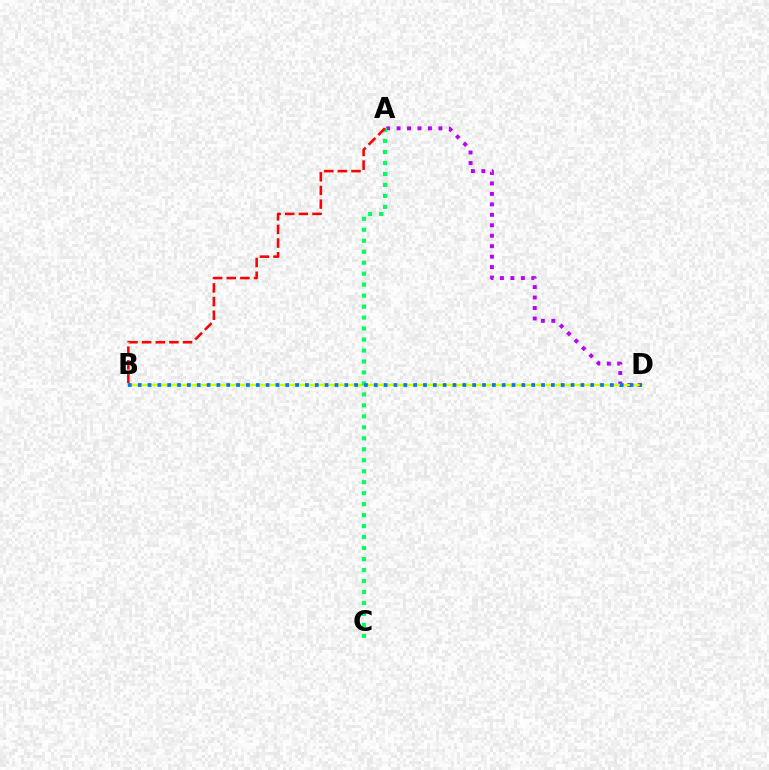{('A', 'D'): [{'color': '#b900ff', 'line_style': 'dotted', 'thickness': 2.84}], ('B', 'D'): [{'color': '#d1ff00', 'line_style': 'solid', 'thickness': 1.73}, {'color': '#0074ff', 'line_style': 'dotted', 'thickness': 2.67}], ('A', 'C'): [{'color': '#00ff5c', 'line_style': 'dotted', 'thickness': 2.98}], ('A', 'B'): [{'color': '#ff0000', 'line_style': 'dashed', 'thickness': 1.85}]}